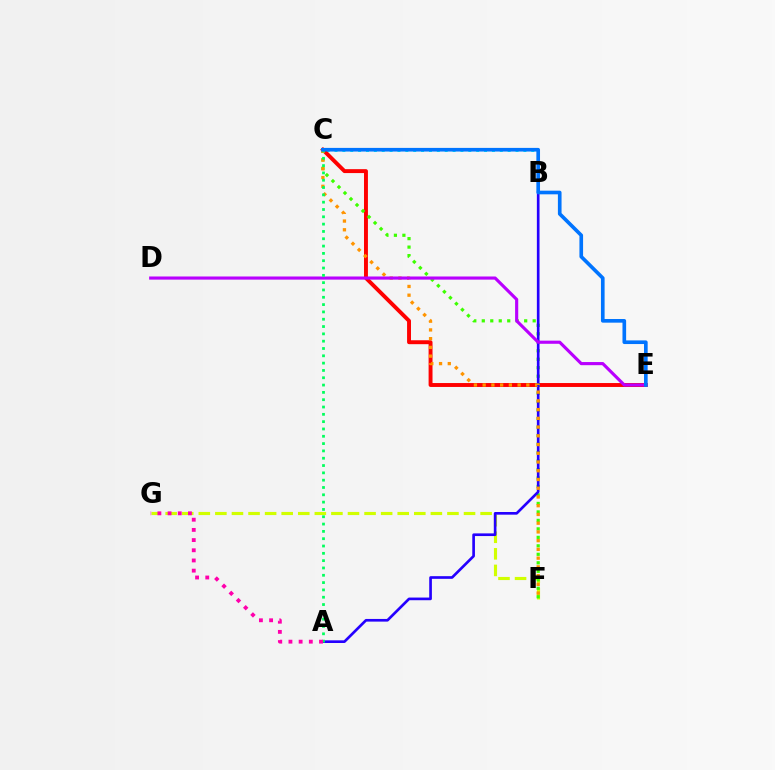{('F', 'G'): [{'color': '#d1ff00', 'line_style': 'dashed', 'thickness': 2.25}], ('B', 'C'): [{'color': '#00fff6', 'line_style': 'dotted', 'thickness': 2.14}], ('C', 'E'): [{'color': '#ff0000', 'line_style': 'solid', 'thickness': 2.82}, {'color': '#0074ff', 'line_style': 'solid', 'thickness': 2.63}], ('C', 'F'): [{'color': '#3dff00', 'line_style': 'dotted', 'thickness': 2.3}, {'color': '#ff9400', 'line_style': 'dotted', 'thickness': 2.37}], ('A', 'B'): [{'color': '#2500ff', 'line_style': 'solid', 'thickness': 1.92}], ('D', 'E'): [{'color': '#b900ff', 'line_style': 'solid', 'thickness': 2.26}], ('A', 'C'): [{'color': '#00ff5c', 'line_style': 'dotted', 'thickness': 1.99}], ('A', 'G'): [{'color': '#ff00ac', 'line_style': 'dotted', 'thickness': 2.77}]}